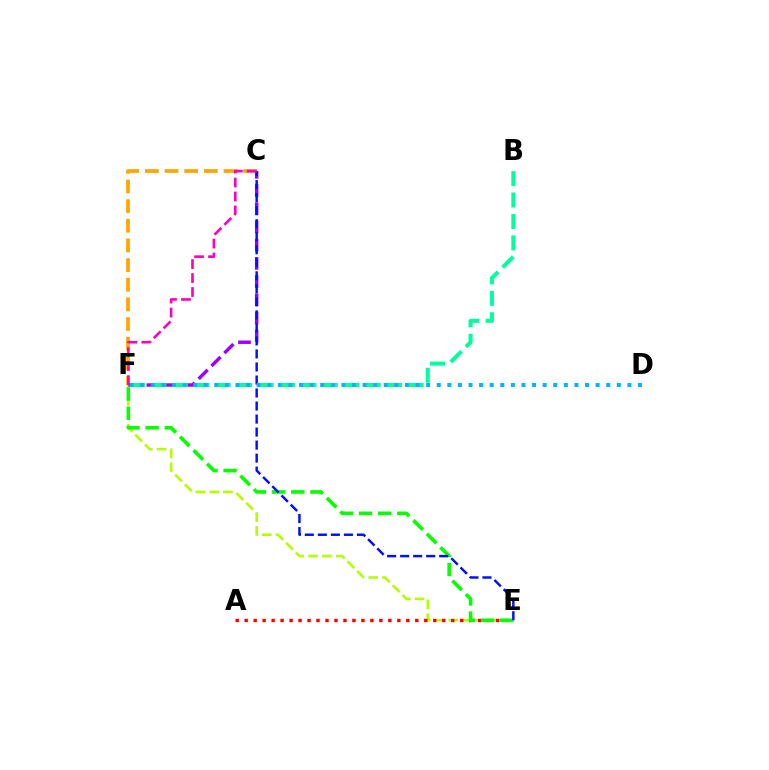{('E', 'F'): [{'color': '#b3ff00', 'line_style': 'dashed', 'thickness': 1.87}, {'color': '#08ff00', 'line_style': 'dashed', 'thickness': 2.6}], ('C', 'F'): [{'color': '#ffa500', 'line_style': 'dashed', 'thickness': 2.67}, {'color': '#9b00ff', 'line_style': 'dashed', 'thickness': 2.47}, {'color': '#ff00bd', 'line_style': 'dashed', 'thickness': 1.9}], ('A', 'E'): [{'color': '#ff0000', 'line_style': 'dotted', 'thickness': 2.44}], ('B', 'F'): [{'color': '#00ff9d', 'line_style': 'dashed', 'thickness': 2.91}], ('C', 'E'): [{'color': '#0010ff', 'line_style': 'dashed', 'thickness': 1.77}], ('D', 'F'): [{'color': '#00b5ff', 'line_style': 'dotted', 'thickness': 2.88}]}